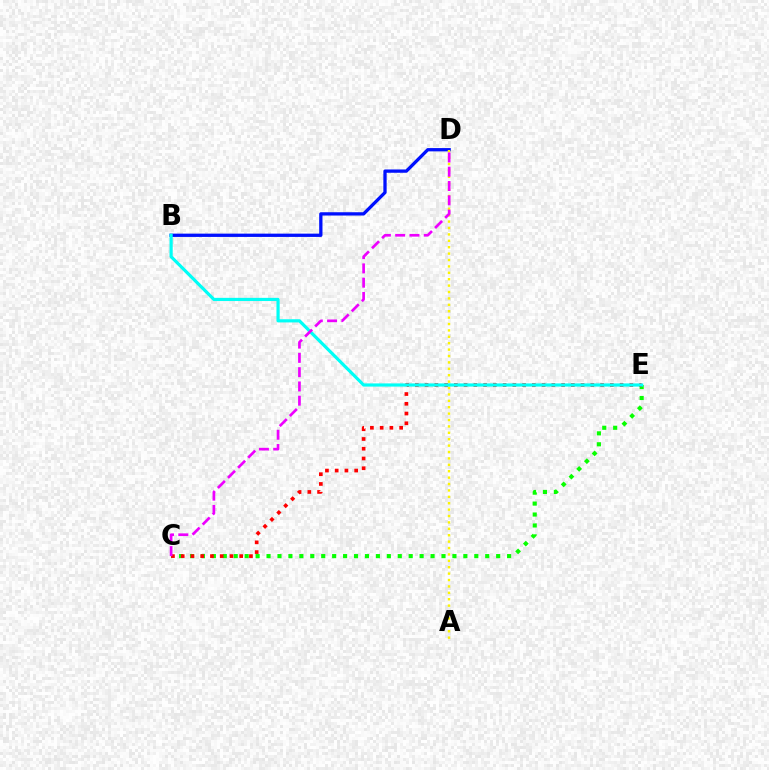{('B', 'D'): [{'color': '#0010ff', 'line_style': 'solid', 'thickness': 2.37}], ('A', 'D'): [{'color': '#fcf500', 'line_style': 'dotted', 'thickness': 1.74}], ('C', 'E'): [{'color': '#08ff00', 'line_style': 'dotted', 'thickness': 2.97}, {'color': '#ff0000', 'line_style': 'dotted', 'thickness': 2.65}], ('B', 'E'): [{'color': '#00fff6', 'line_style': 'solid', 'thickness': 2.29}], ('C', 'D'): [{'color': '#ee00ff', 'line_style': 'dashed', 'thickness': 1.94}]}